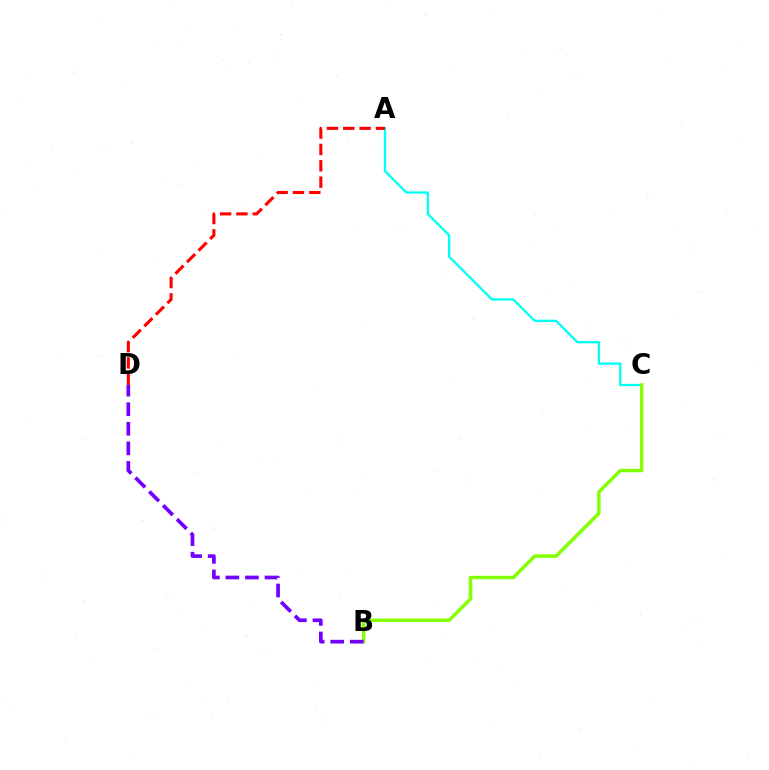{('A', 'C'): [{'color': '#00fff6', 'line_style': 'solid', 'thickness': 1.66}], ('A', 'D'): [{'color': '#ff0000', 'line_style': 'dashed', 'thickness': 2.22}], ('B', 'C'): [{'color': '#84ff00', 'line_style': 'solid', 'thickness': 2.49}], ('B', 'D'): [{'color': '#7200ff', 'line_style': 'dashed', 'thickness': 2.66}]}